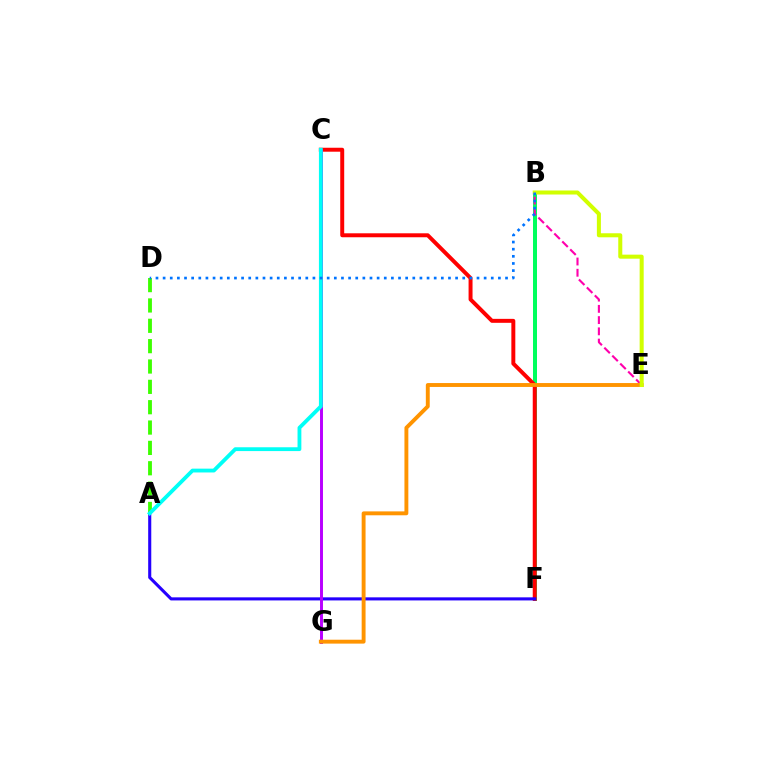{('B', 'F'): [{'color': '#00ff5c', 'line_style': 'solid', 'thickness': 2.87}], ('B', 'E'): [{'color': '#ff00ac', 'line_style': 'dashed', 'thickness': 1.53}, {'color': '#d1ff00', 'line_style': 'solid', 'thickness': 2.91}], ('C', 'F'): [{'color': '#ff0000', 'line_style': 'solid', 'thickness': 2.85}], ('A', 'F'): [{'color': '#2500ff', 'line_style': 'solid', 'thickness': 2.22}], ('C', 'G'): [{'color': '#b900ff', 'line_style': 'solid', 'thickness': 2.12}], ('E', 'G'): [{'color': '#ff9400', 'line_style': 'solid', 'thickness': 2.8}], ('A', 'D'): [{'color': '#3dff00', 'line_style': 'dashed', 'thickness': 2.76}], ('A', 'C'): [{'color': '#00fff6', 'line_style': 'solid', 'thickness': 2.75}], ('B', 'D'): [{'color': '#0074ff', 'line_style': 'dotted', 'thickness': 1.94}]}